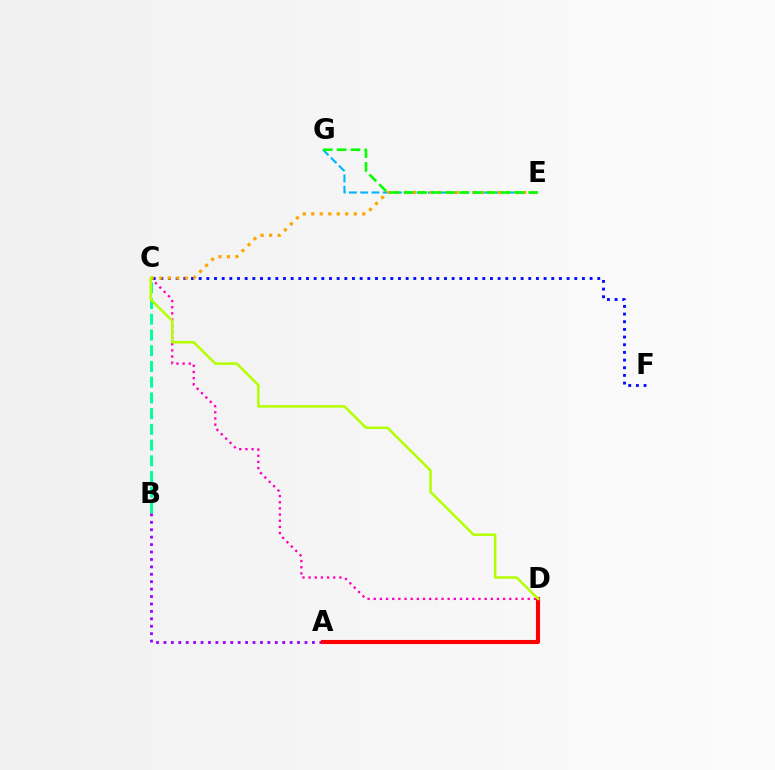{('B', 'C'): [{'color': '#00ff9d', 'line_style': 'dashed', 'thickness': 2.14}], ('C', 'D'): [{'color': '#ff00bd', 'line_style': 'dotted', 'thickness': 1.67}, {'color': '#b3ff00', 'line_style': 'solid', 'thickness': 1.8}], ('A', 'B'): [{'color': '#9b00ff', 'line_style': 'dotted', 'thickness': 2.02}], ('A', 'D'): [{'color': '#ff0000', 'line_style': 'solid', 'thickness': 2.96}], ('C', 'F'): [{'color': '#0010ff', 'line_style': 'dotted', 'thickness': 2.08}], ('E', 'G'): [{'color': '#00b5ff', 'line_style': 'dashed', 'thickness': 1.53}, {'color': '#08ff00', 'line_style': 'dashed', 'thickness': 1.88}], ('C', 'E'): [{'color': '#ffa500', 'line_style': 'dotted', 'thickness': 2.31}]}